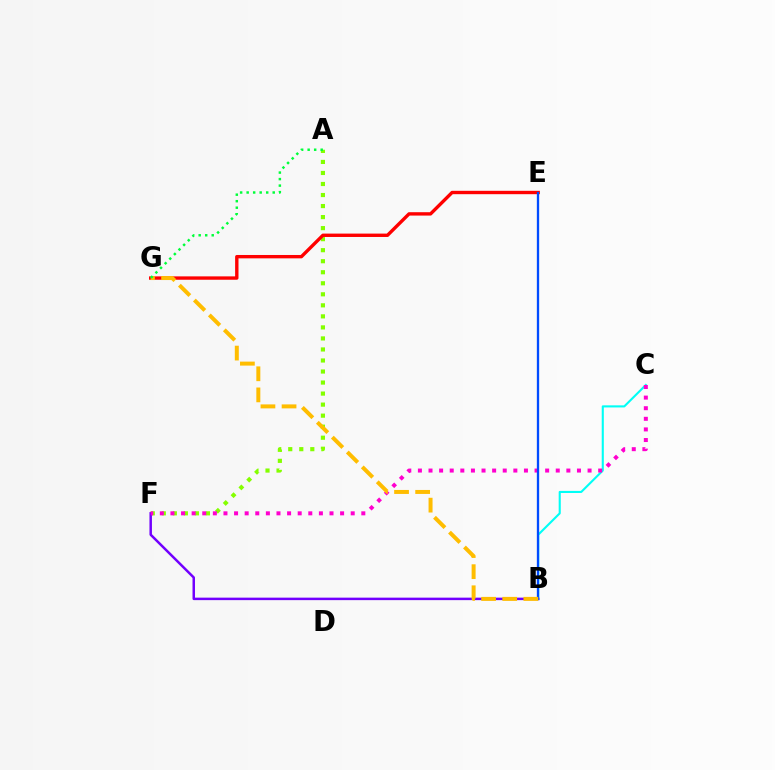{('A', 'F'): [{'color': '#84ff00', 'line_style': 'dotted', 'thickness': 3.0}], ('B', 'C'): [{'color': '#00fff6', 'line_style': 'solid', 'thickness': 1.51}], ('E', 'G'): [{'color': '#ff0000', 'line_style': 'solid', 'thickness': 2.43}], ('B', 'F'): [{'color': '#7200ff', 'line_style': 'solid', 'thickness': 1.79}], ('C', 'F'): [{'color': '#ff00cf', 'line_style': 'dotted', 'thickness': 2.88}], ('B', 'E'): [{'color': '#004bff', 'line_style': 'solid', 'thickness': 1.67}], ('B', 'G'): [{'color': '#ffbd00', 'line_style': 'dashed', 'thickness': 2.87}], ('A', 'G'): [{'color': '#00ff39', 'line_style': 'dotted', 'thickness': 1.77}]}